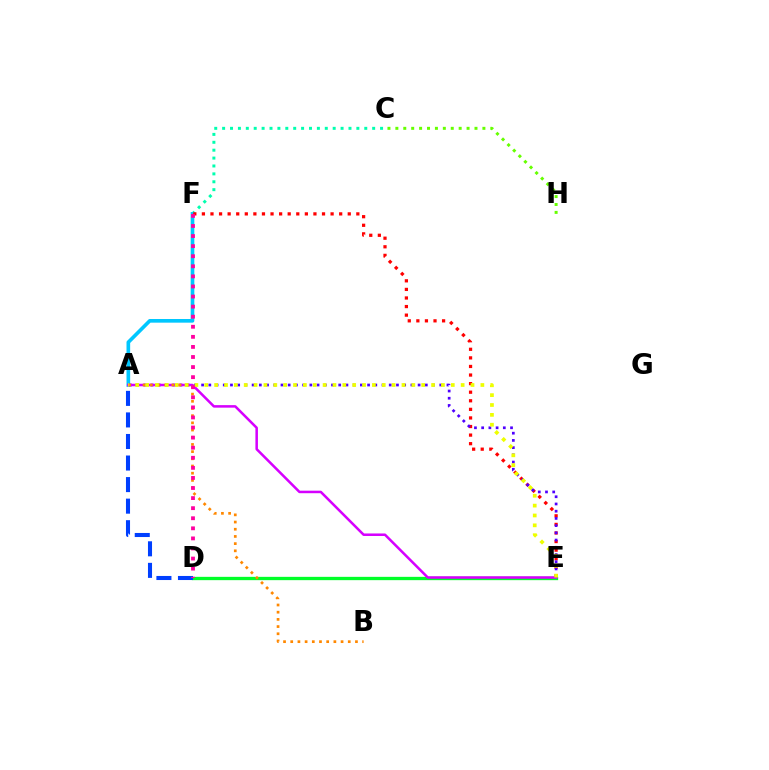{('C', 'F'): [{'color': '#00ffaf', 'line_style': 'dotted', 'thickness': 2.15}], ('D', 'E'): [{'color': '#00ff27', 'line_style': 'solid', 'thickness': 2.39}], ('A', 'F'): [{'color': '#00c7ff', 'line_style': 'solid', 'thickness': 2.63}], ('E', 'F'): [{'color': '#ff0000', 'line_style': 'dotted', 'thickness': 2.33}], ('C', 'H'): [{'color': '#66ff00', 'line_style': 'dotted', 'thickness': 2.15}], ('A', 'E'): [{'color': '#4f00ff', 'line_style': 'dotted', 'thickness': 1.96}, {'color': '#d600ff', 'line_style': 'solid', 'thickness': 1.82}, {'color': '#eeff00', 'line_style': 'dotted', 'thickness': 2.68}], ('A', 'B'): [{'color': '#ff8800', 'line_style': 'dotted', 'thickness': 1.95}], ('A', 'D'): [{'color': '#003fff', 'line_style': 'dashed', 'thickness': 2.93}], ('D', 'F'): [{'color': '#ff00a0', 'line_style': 'dotted', 'thickness': 2.74}]}